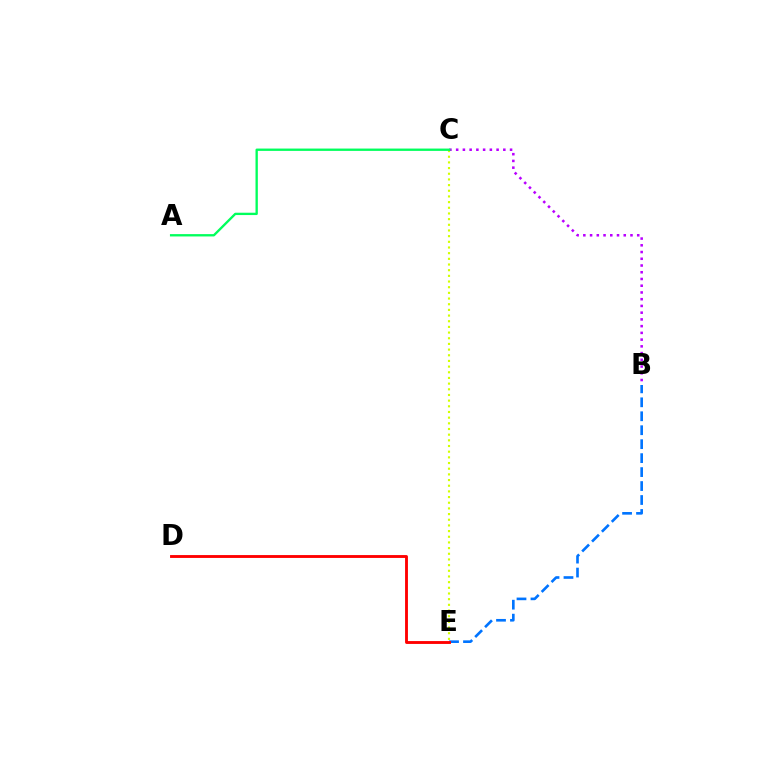{('B', 'E'): [{'color': '#0074ff', 'line_style': 'dashed', 'thickness': 1.9}], ('D', 'E'): [{'color': '#ff0000', 'line_style': 'solid', 'thickness': 2.06}], ('C', 'E'): [{'color': '#d1ff00', 'line_style': 'dotted', 'thickness': 1.54}], ('B', 'C'): [{'color': '#b900ff', 'line_style': 'dotted', 'thickness': 1.83}], ('A', 'C'): [{'color': '#00ff5c', 'line_style': 'solid', 'thickness': 1.68}]}